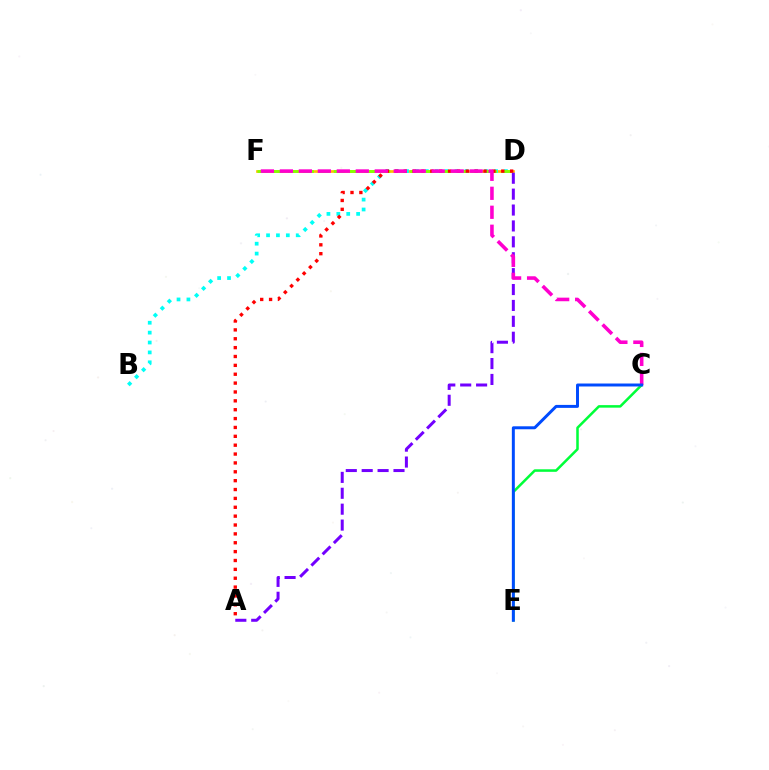{('D', 'F'): [{'color': '#ffbd00', 'line_style': 'solid', 'thickness': 1.94}, {'color': '#84ff00', 'line_style': 'dashed', 'thickness': 2.07}], ('B', 'D'): [{'color': '#00fff6', 'line_style': 'dotted', 'thickness': 2.69}], ('A', 'D'): [{'color': '#7200ff', 'line_style': 'dashed', 'thickness': 2.16}, {'color': '#ff0000', 'line_style': 'dotted', 'thickness': 2.41}], ('C', 'E'): [{'color': '#00ff39', 'line_style': 'solid', 'thickness': 1.82}, {'color': '#004bff', 'line_style': 'solid', 'thickness': 2.14}], ('C', 'F'): [{'color': '#ff00cf', 'line_style': 'dashed', 'thickness': 2.58}]}